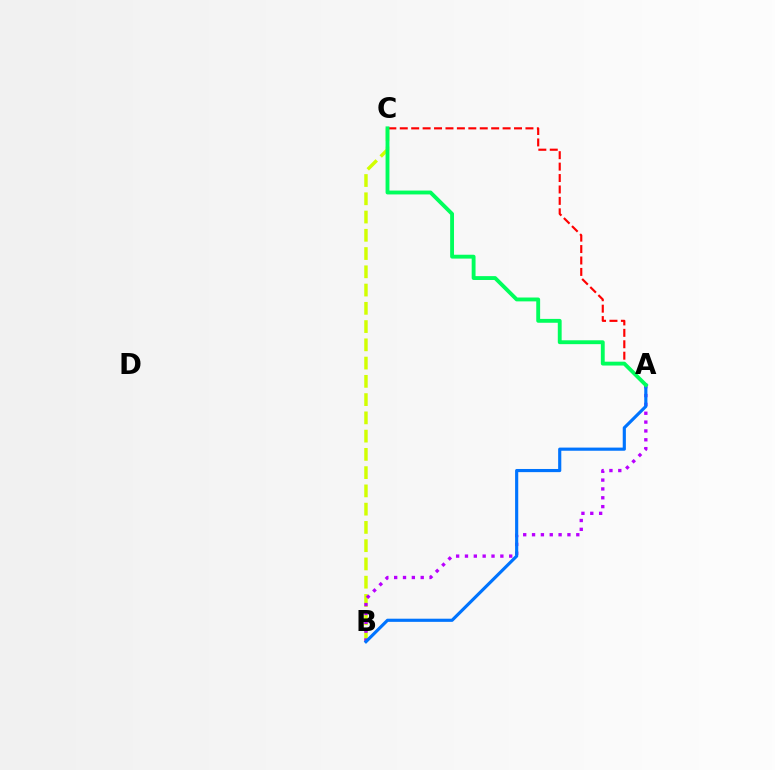{('B', 'C'): [{'color': '#d1ff00', 'line_style': 'dashed', 'thickness': 2.48}], ('A', 'B'): [{'color': '#b900ff', 'line_style': 'dotted', 'thickness': 2.4}, {'color': '#0074ff', 'line_style': 'solid', 'thickness': 2.27}], ('A', 'C'): [{'color': '#ff0000', 'line_style': 'dashed', 'thickness': 1.55}, {'color': '#00ff5c', 'line_style': 'solid', 'thickness': 2.78}]}